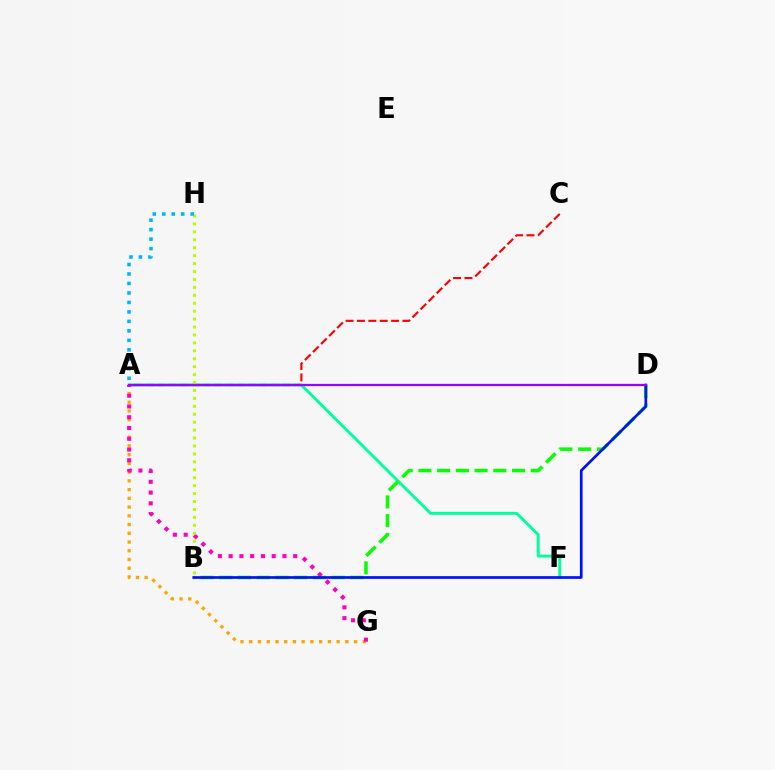{('A', 'F'): [{'color': '#00ff9d', 'line_style': 'solid', 'thickness': 2.11}], ('B', 'D'): [{'color': '#08ff00', 'line_style': 'dashed', 'thickness': 2.54}, {'color': '#0010ff', 'line_style': 'solid', 'thickness': 1.94}], ('A', 'C'): [{'color': '#ff0000', 'line_style': 'dashed', 'thickness': 1.55}], ('A', 'G'): [{'color': '#ffa500', 'line_style': 'dotted', 'thickness': 2.37}, {'color': '#ff00bd', 'line_style': 'dotted', 'thickness': 2.92}], ('B', 'H'): [{'color': '#b3ff00', 'line_style': 'dotted', 'thickness': 2.15}], ('A', 'H'): [{'color': '#00b5ff', 'line_style': 'dotted', 'thickness': 2.58}], ('A', 'D'): [{'color': '#9b00ff', 'line_style': 'solid', 'thickness': 1.63}]}